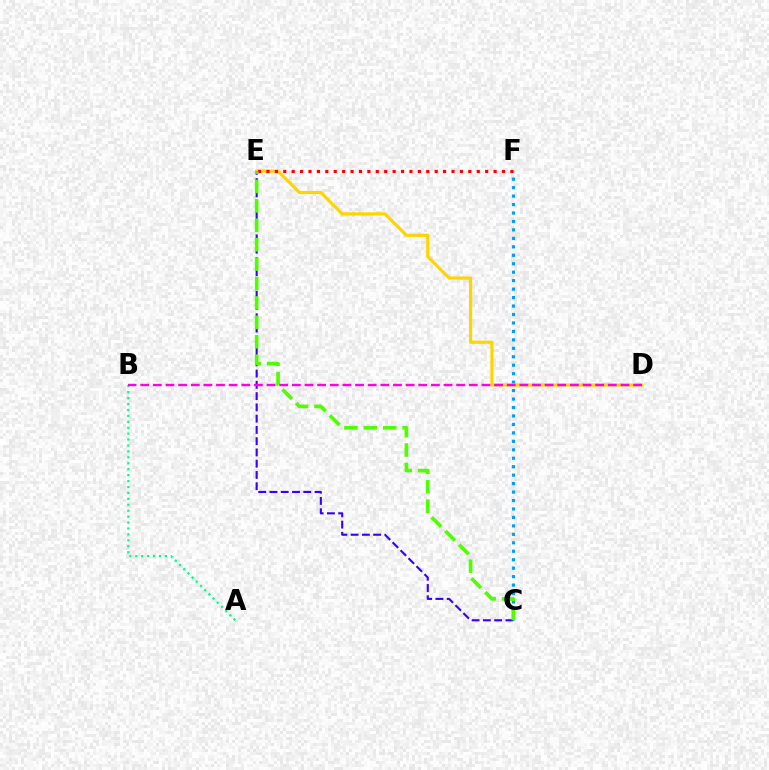{('C', 'F'): [{'color': '#009eff', 'line_style': 'dotted', 'thickness': 2.3}], ('D', 'E'): [{'color': '#ffd500', 'line_style': 'solid', 'thickness': 2.31}], ('A', 'B'): [{'color': '#00ff86', 'line_style': 'dotted', 'thickness': 1.61}], ('E', 'F'): [{'color': '#ff0000', 'line_style': 'dotted', 'thickness': 2.29}], ('C', 'E'): [{'color': '#3700ff', 'line_style': 'dashed', 'thickness': 1.53}, {'color': '#4fff00', 'line_style': 'dashed', 'thickness': 2.64}], ('B', 'D'): [{'color': '#ff00ed', 'line_style': 'dashed', 'thickness': 1.72}]}